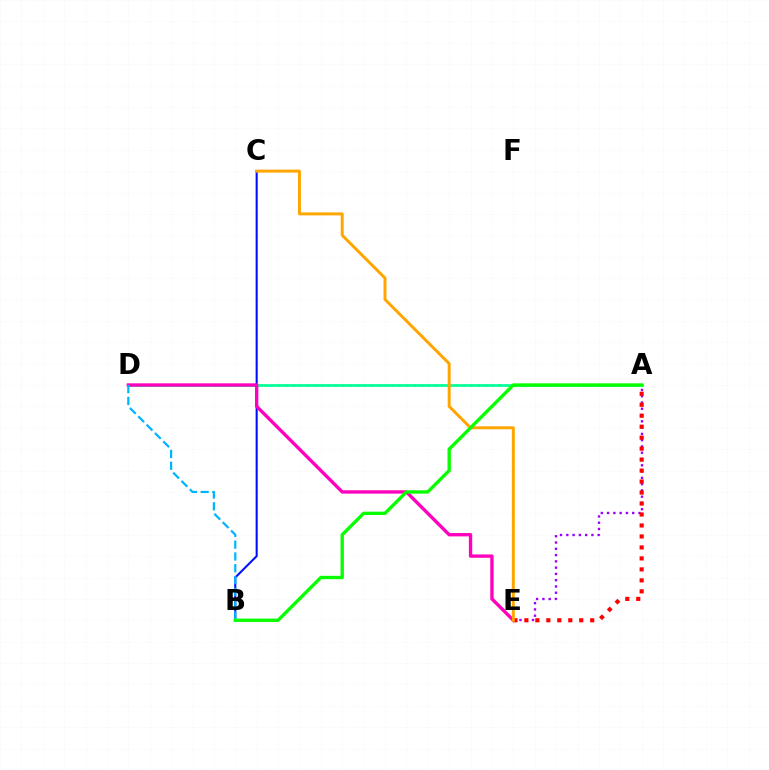{('A', 'D'): [{'color': '#b3ff00', 'line_style': 'dotted', 'thickness': 1.93}, {'color': '#00ff9d', 'line_style': 'solid', 'thickness': 1.93}], ('B', 'C'): [{'color': '#0010ff', 'line_style': 'solid', 'thickness': 1.5}], ('A', 'E'): [{'color': '#9b00ff', 'line_style': 'dotted', 'thickness': 1.71}, {'color': '#ff0000', 'line_style': 'dotted', 'thickness': 2.98}], ('D', 'E'): [{'color': '#ff00bd', 'line_style': 'solid', 'thickness': 2.41}], ('B', 'D'): [{'color': '#00b5ff', 'line_style': 'dashed', 'thickness': 1.6}], ('C', 'E'): [{'color': '#ffa500', 'line_style': 'solid', 'thickness': 2.14}], ('A', 'B'): [{'color': '#08ff00', 'line_style': 'solid', 'thickness': 2.41}]}